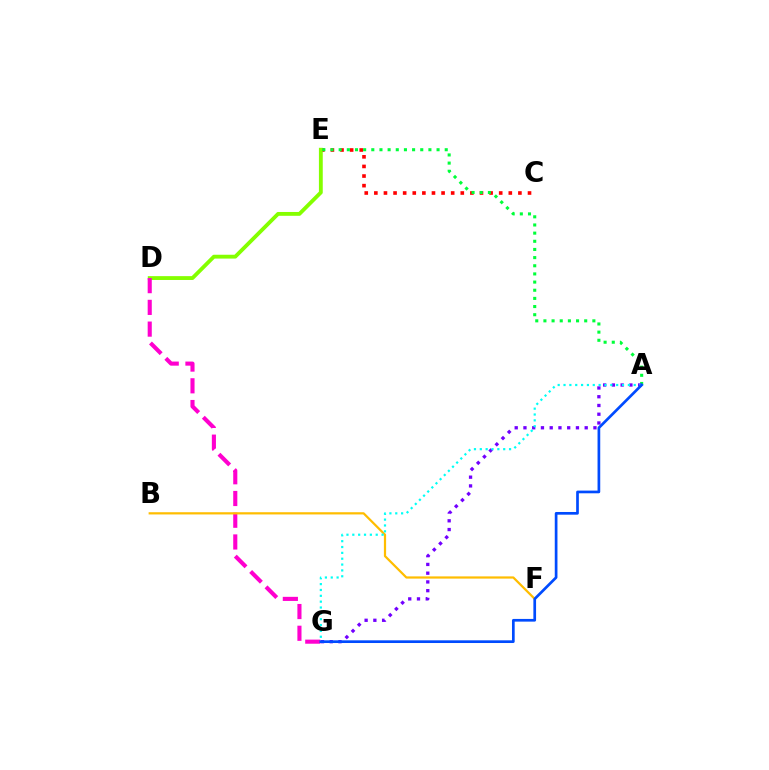{('C', 'E'): [{'color': '#ff0000', 'line_style': 'dotted', 'thickness': 2.61}], ('D', 'E'): [{'color': '#84ff00', 'line_style': 'solid', 'thickness': 2.76}], ('D', 'G'): [{'color': '#ff00cf', 'line_style': 'dashed', 'thickness': 2.95}], ('A', 'E'): [{'color': '#00ff39', 'line_style': 'dotted', 'thickness': 2.22}], ('B', 'F'): [{'color': '#ffbd00', 'line_style': 'solid', 'thickness': 1.6}], ('A', 'G'): [{'color': '#7200ff', 'line_style': 'dotted', 'thickness': 2.38}, {'color': '#00fff6', 'line_style': 'dotted', 'thickness': 1.59}, {'color': '#004bff', 'line_style': 'solid', 'thickness': 1.94}]}